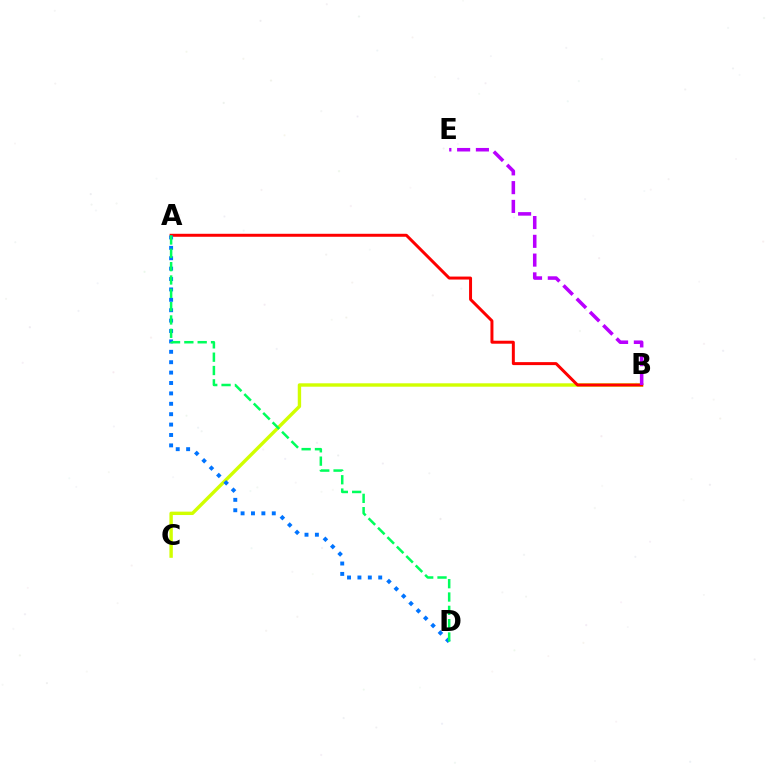{('B', 'C'): [{'color': '#d1ff00', 'line_style': 'solid', 'thickness': 2.45}], ('A', 'B'): [{'color': '#ff0000', 'line_style': 'solid', 'thickness': 2.15}], ('A', 'D'): [{'color': '#0074ff', 'line_style': 'dotted', 'thickness': 2.82}, {'color': '#00ff5c', 'line_style': 'dashed', 'thickness': 1.81}], ('B', 'E'): [{'color': '#b900ff', 'line_style': 'dashed', 'thickness': 2.55}]}